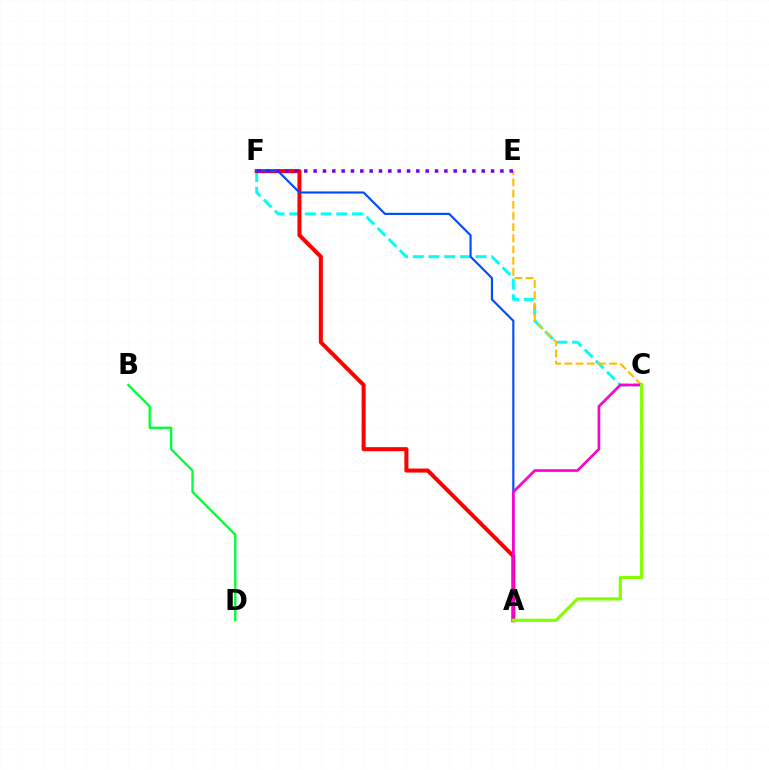{('C', 'F'): [{'color': '#00fff6', 'line_style': 'dashed', 'thickness': 2.13}], ('A', 'F'): [{'color': '#ff0000', 'line_style': 'solid', 'thickness': 2.9}, {'color': '#004bff', 'line_style': 'solid', 'thickness': 1.54}], ('C', 'E'): [{'color': '#ffbd00', 'line_style': 'dashed', 'thickness': 1.52}], ('A', 'C'): [{'color': '#ff00cf', 'line_style': 'solid', 'thickness': 1.92}, {'color': '#84ff00', 'line_style': 'solid', 'thickness': 2.3}], ('B', 'D'): [{'color': '#00ff39', 'line_style': 'solid', 'thickness': 1.68}], ('E', 'F'): [{'color': '#7200ff', 'line_style': 'dotted', 'thickness': 2.54}]}